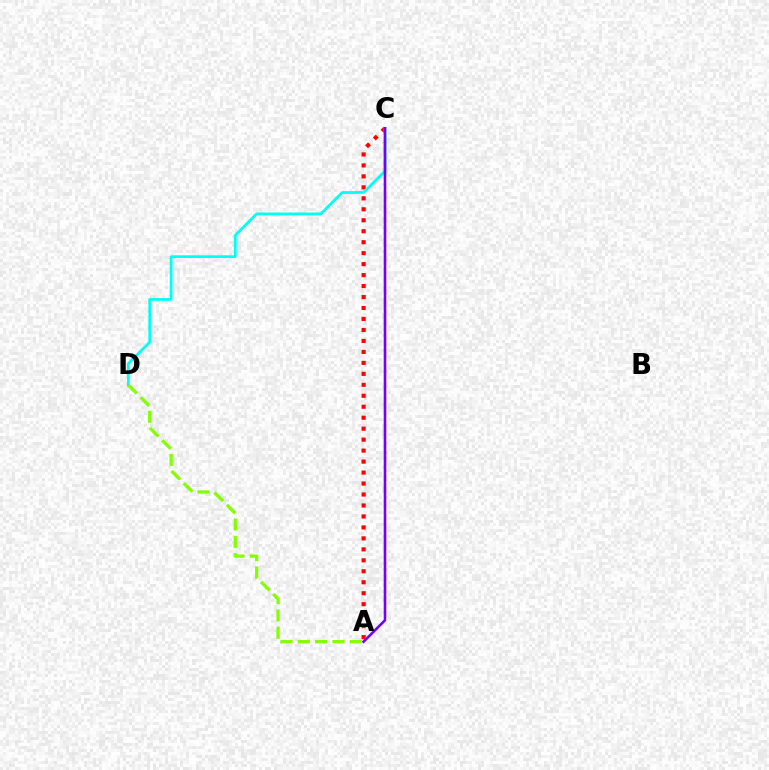{('A', 'C'): [{'color': '#ff0000', 'line_style': 'dotted', 'thickness': 2.98}, {'color': '#7200ff', 'line_style': 'solid', 'thickness': 1.87}], ('C', 'D'): [{'color': '#00fff6', 'line_style': 'solid', 'thickness': 1.98}], ('A', 'D'): [{'color': '#84ff00', 'line_style': 'dashed', 'thickness': 2.35}]}